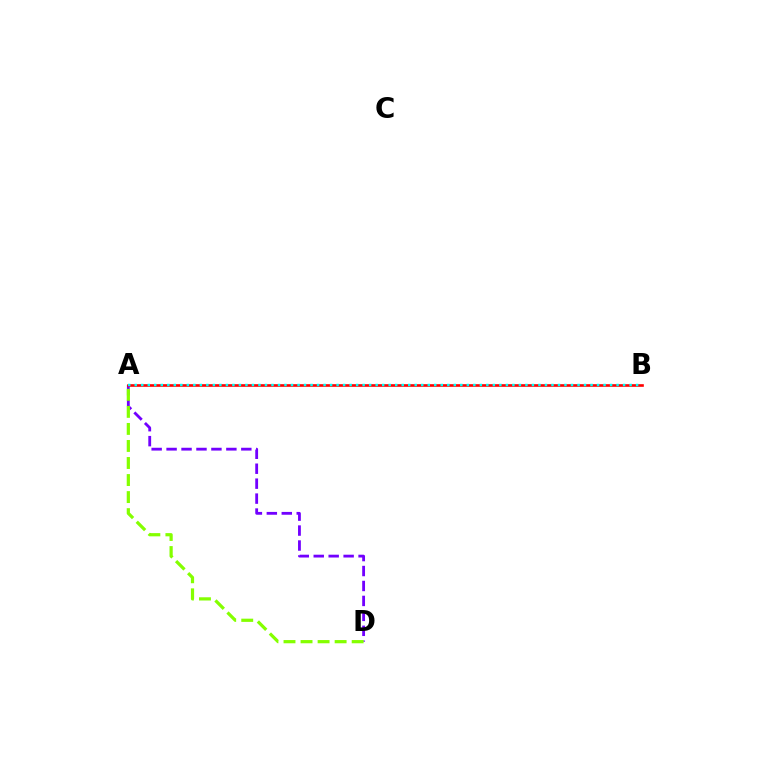{('A', 'D'): [{'color': '#7200ff', 'line_style': 'dashed', 'thickness': 2.03}, {'color': '#84ff00', 'line_style': 'dashed', 'thickness': 2.32}], ('A', 'B'): [{'color': '#ff0000', 'line_style': 'solid', 'thickness': 1.9}, {'color': '#00fff6', 'line_style': 'dotted', 'thickness': 1.77}]}